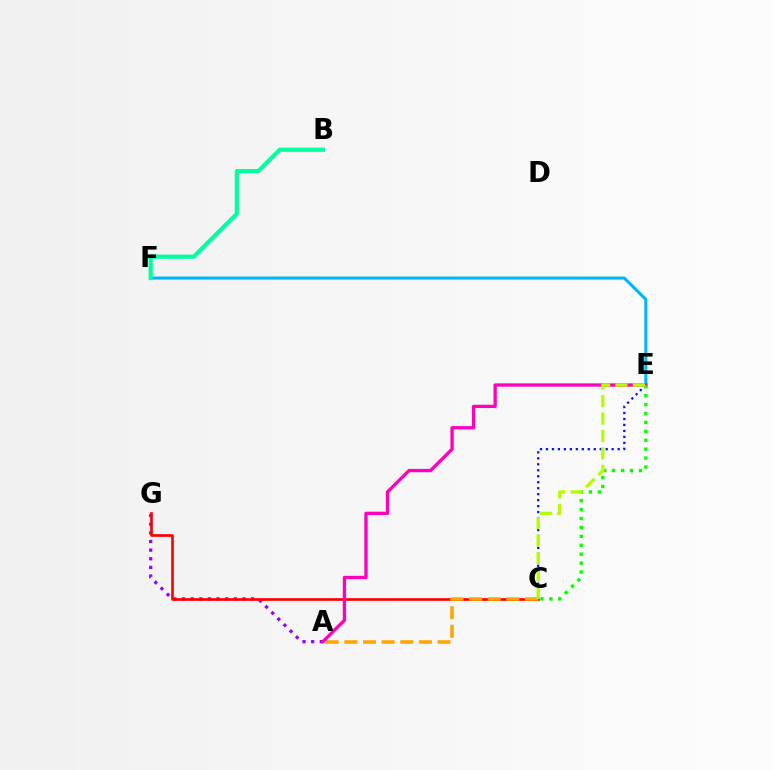{('A', 'G'): [{'color': '#9b00ff', 'line_style': 'dotted', 'thickness': 2.35}], ('C', 'G'): [{'color': '#ff0000', 'line_style': 'solid', 'thickness': 1.91}], ('E', 'F'): [{'color': '#00b5ff', 'line_style': 'solid', 'thickness': 2.19}], ('C', 'E'): [{'color': '#0010ff', 'line_style': 'dotted', 'thickness': 1.62}, {'color': '#08ff00', 'line_style': 'dotted', 'thickness': 2.43}, {'color': '#b3ff00', 'line_style': 'dashed', 'thickness': 2.36}], ('B', 'F'): [{'color': '#00ff9d', 'line_style': 'solid', 'thickness': 3.0}], ('A', 'C'): [{'color': '#ffa500', 'line_style': 'dashed', 'thickness': 2.53}], ('A', 'E'): [{'color': '#ff00bd', 'line_style': 'solid', 'thickness': 2.39}]}